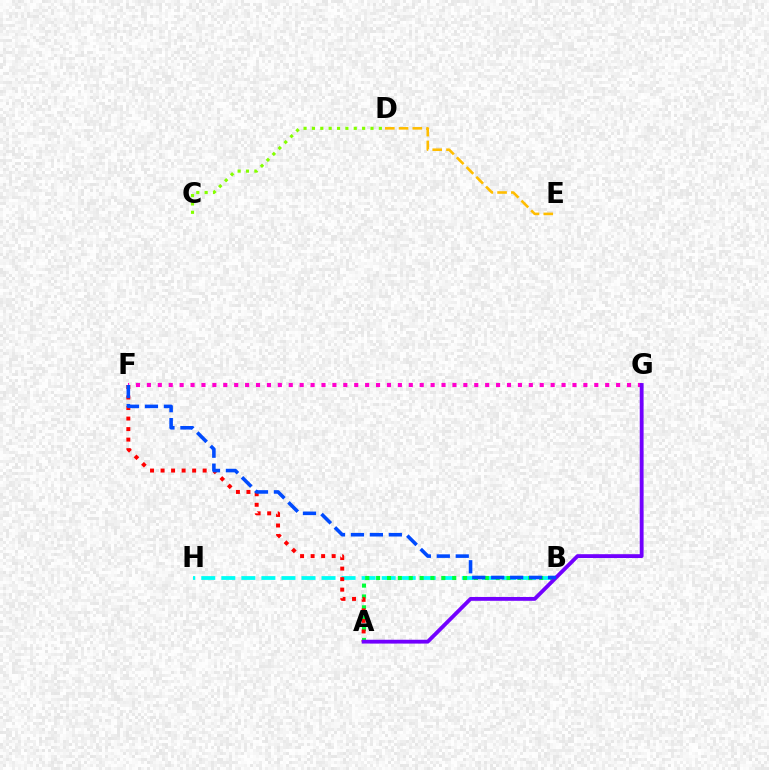{('B', 'H'): [{'color': '#00fff6', 'line_style': 'dashed', 'thickness': 2.72}], ('A', 'B'): [{'color': '#00ff39', 'line_style': 'dotted', 'thickness': 2.95}], ('F', 'G'): [{'color': '#ff00cf', 'line_style': 'dotted', 'thickness': 2.96}], ('C', 'D'): [{'color': '#84ff00', 'line_style': 'dotted', 'thickness': 2.27}], ('A', 'F'): [{'color': '#ff0000', 'line_style': 'dotted', 'thickness': 2.86}], ('A', 'G'): [{'color': '#7200ff', 'line_style': 'solid', 'thickness': 2.76}], ('B', 'F'): [{'color': '#004bff', 'line_style': 'dashed', 'thickness': 2.57}], ('D', 'E'): [{'color': '#ffbd00', 'line_style': 'dashed', 'thickness': 1.87}]}